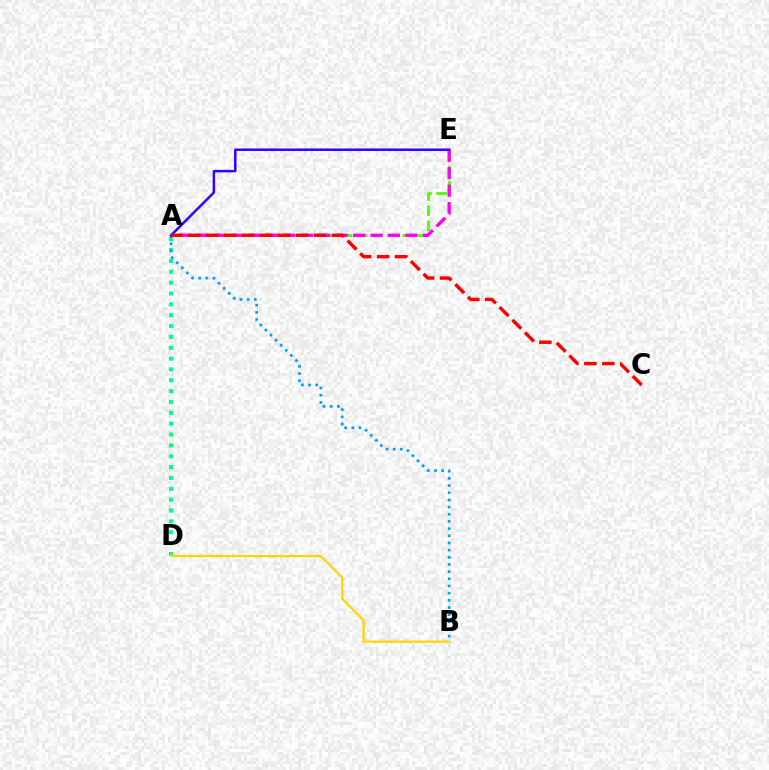{('A', 'E'): [{'color': '#4fff00', 'line_style': 'dashed', 'thickness': 2.06}, {'color': '#ff00ed', 'line_style': 'dashed', 'thickness': 2.37}, {'color': '#3700ff', 'line_style': 'solid', 'thickness': 1.81}], ('A', 'D'): [{'color': '#00ff86', 'line_style': 'dotted', 'thickness': 2.95}], ('A', 'B'): [{'color': '#009eff', 'line_style': 'dotted', 'thickness': 1.95}], ('B', 'D'): [{'color': '#ffd500', 'line_style': 'solid', 'thickness': 1.58}], ('A', 'C'): [{'color': '#ff0000', 'line_style': 'dashed', 'thickness': 2.44}]}